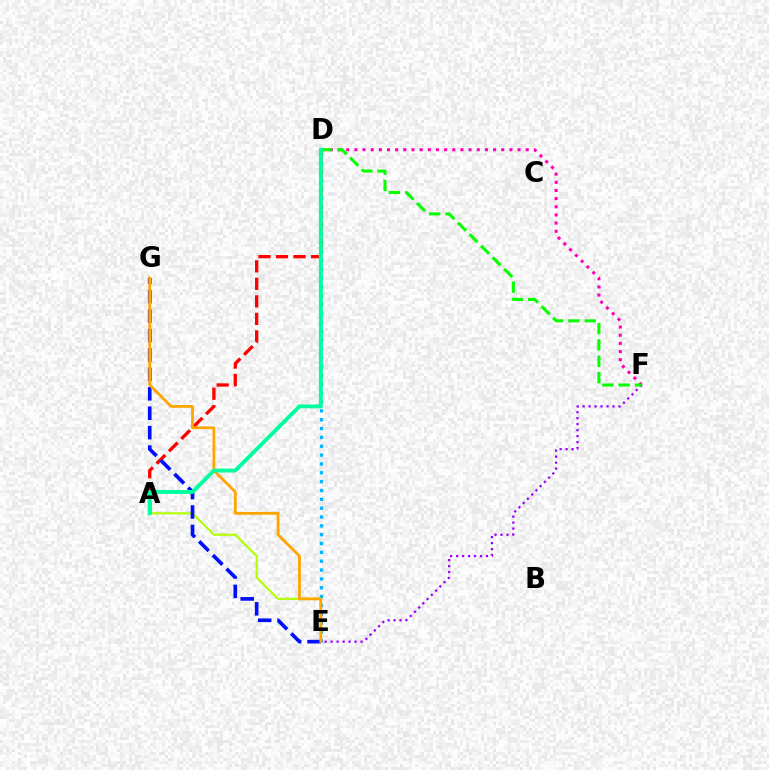{('D', 'F'): [{'color': '#ff00bd', 'line_style': 'dotted', 'thickness': 2.22}, {'color': '#08ff00', 'line_style': 'dashed', 'thickness': 2.22}], ('D', 'E'): [{'color': '#00b5ff', 'line_style': 'dotted', 'thickness': 2.4}], ('A', 'E'): [{'color': '#b3ff00', 'line_style': 'solid', 'thickness': 1.53}], ('A', 'D'): [{'color': '#ff0000', 'line_style': 'dashed', 'thickness': 2.38}, {'color': '#00ff9d', 'line_style': 'solid', 'thickness': 2.8}], ('E', 'F'): [{'color': '#9b00ff', 'line_style': 'dotted', 'thickness': 1.62}], ('E', 'G'): [{'color': '#0010ff', 'line_style': 'dashed', 'thickness': 2.64}, {'color': '#ffa500', 'line_style': 'solid', 'thickness': 2.02}]}